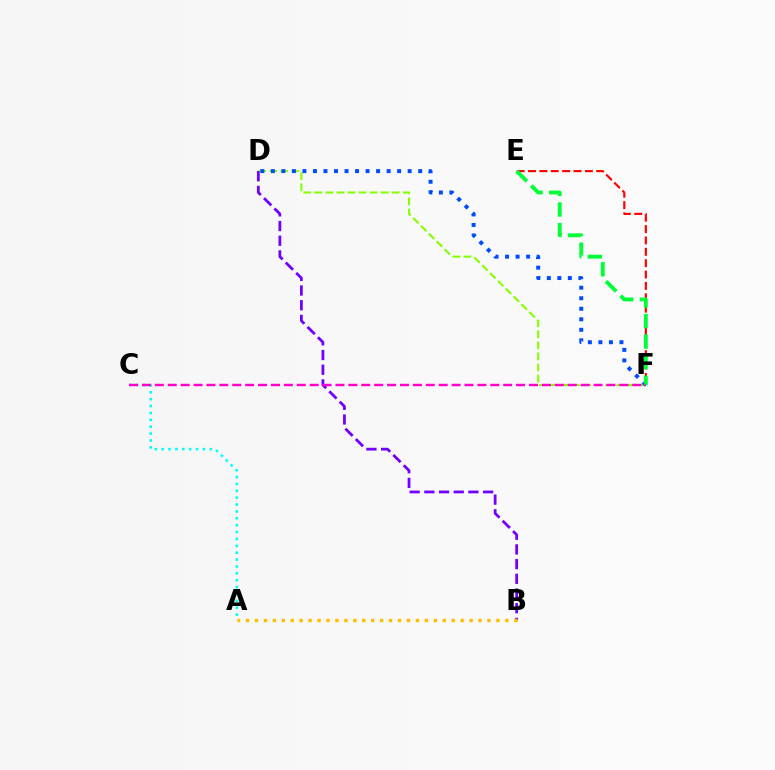{('E', 'F'): [{'color': '#ff0000', 'line_style': 'dashed', 'thickness': 1.54}, {'color': '#00ff39', 'line_style': 'dashed', 'thickness': 2.79}], ('D', 'F'): [{'color': '#84ff00', 'line_style': 'dashed', 'thickness': 1.5}, {'color': '#004bff', 'line_style': 'dotted', 'thickness': 2.86}], ('A', 'C'): [{'color': '#00fff6', 'line_style': 'dotted', 'thickness': 1.87}], ('B', 'D'): [{'color': '#7200ff', 'line_style': 'dashed', 'thickness': 2.0}], ('A', 'B'): [{'color': '#ffbd00', 'line_style': 'dotted', 'thickness': 2.43}], ('C', 'F'): [{'color': '#ff00cf', 'line_style': 'dashed', 'thickness': 1.75}]}